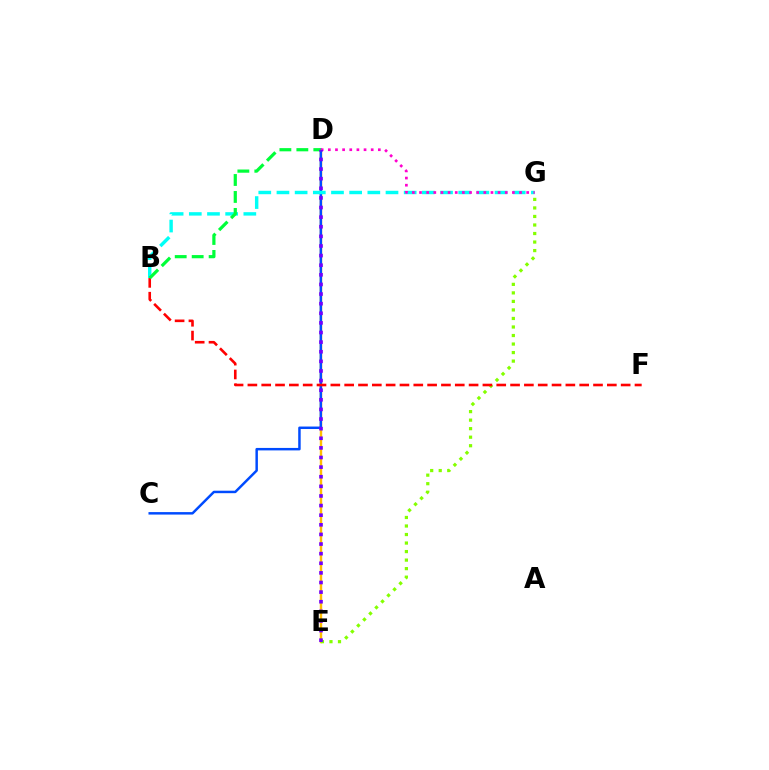{('D', 'E'): [{'color': '#ffbd00', 'line_style': 'solid', 'thickness': 1.74}, {'color': '#7200ff', 'line_style': 'dotted', 'thickness': 2.61}], ('E', 'G'): [{'color': '#84ff00', 'line_style': 'dotted', 'thickness': 2.32}], ('C', 'D'): [{'color': '#004bff', 'line_style': 'solid', 'thickness': 1.78}], ('B', 'G'): [{'color': '#00fff6', 'line_style': 'dashed', 'thickness': 2.47}], ('B', 'F'): [{'color': '#ff0000', 'line_style': 'dashed', 'thickness': 1.88}], ('B', 'D'): [{'color': '#00ff39', 'line_style': 'dashed', 'thickness': 2.3}], ('D', 'G'): [{'color': '#ff00cf', 'line_style': 'dotted', 'thickness': 1.94}]}